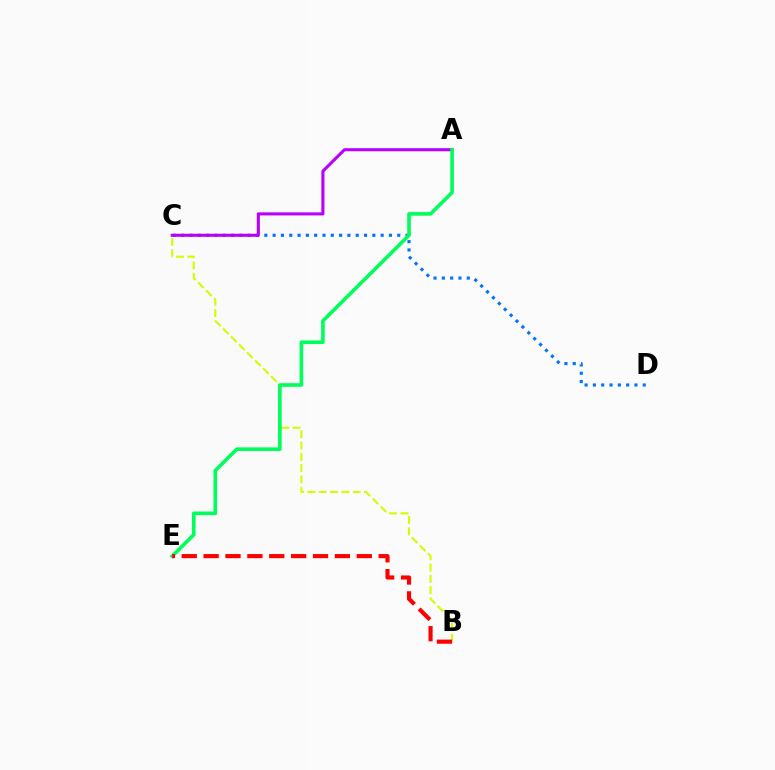{('C', 'D'): [{'color': '#0074ff', 'line_style': 'dotted', 'thickness': 2.26}], ('A', 'C'): [{'color': '#b900ff', 'line_style': 'solid', 'thickness': 2.21}], ('B', 'C'): [{'color': '#d1ff00', 'line_style': 'dashed', 'thickness': 1.54}], ('A', 'E'): [{'color': '#00ff5c', 'line_style': 'solid', 'thickness': 2.61}], ('B', 'E'): [{'color': '#ff0000', 'line_style': 'dashed', 'thickness': 2.97}]}